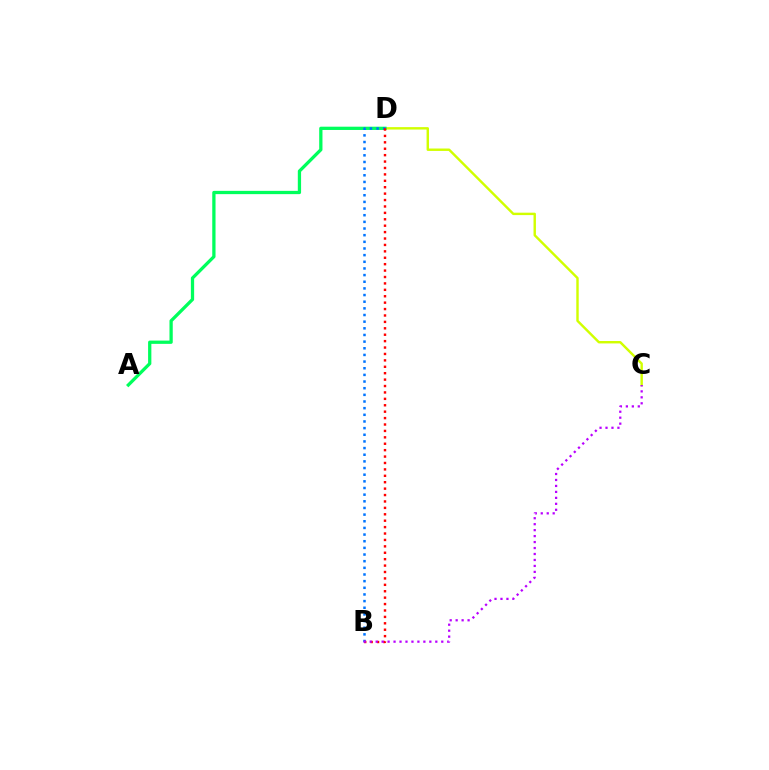{('C', 'D'): [{'color': '#d1ff00', 'line_style': 'solid', 'thickness': 1.74}], ('A', 'D'): [{'color': '#00ff5c', 'line_style': 'solid', 'thickness': 2.36}], ('B', 'D'): [{'color': '#0074ff', 'line_style': 'dotted', 'thickness': 1.81}, {'color': '#ff0000', 'line_style': 'dotted', 'thickness': 1.74}], ('B', 'C'): [{'color': '#b900ff', 'line_style': 'dotted', 'thickness': 1.62}]}